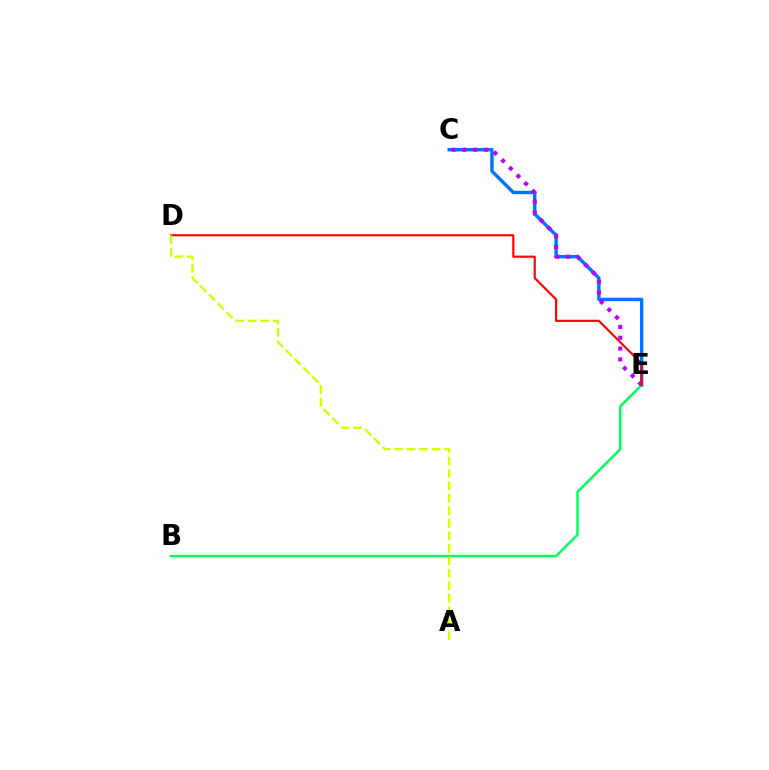{('C', 'E'): [{'color': '#0074ff', 'line_style': 'solid', 'thickness': 2.45}, {'color': '#b900ff', 'line_style': 'dotted', 'thickness': 2.94}], ('B', 'E'): [{'color': '#00ff5c', 'line_style': 'solid', 'thickness': 1.78}], ('D', 'E'): [{'color': '#ff0000', 'line_style': 'solid', 'thickness': 1.55}], ('A', 'D'): [{'color': '#d1ff00', 'line_style': 'dashed', 'thickness': 1.69}]}